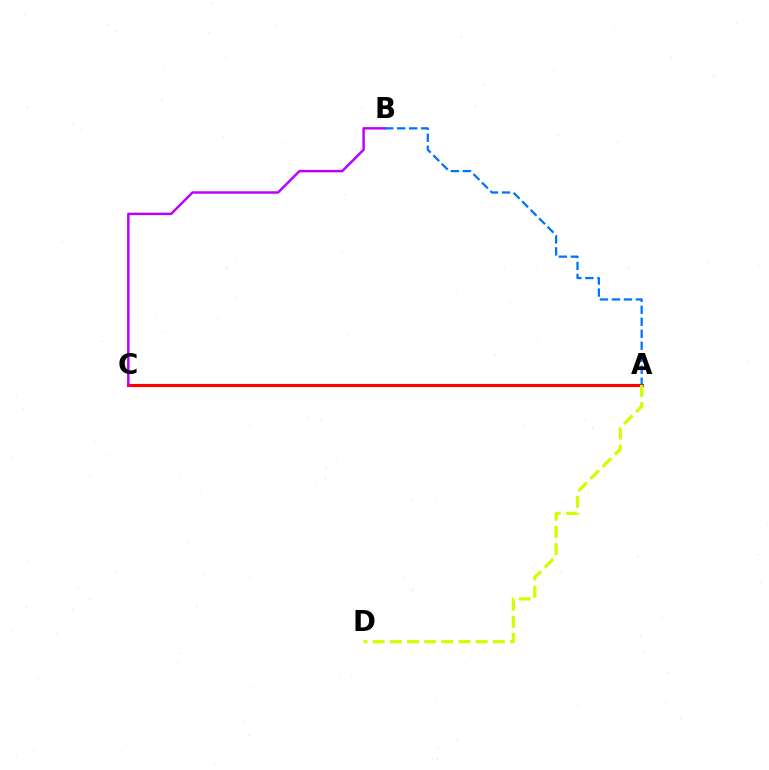{('A', 'C'): [{'color': '#00ff5c', 'line_style': 'solid', 'thickness': 1.94}, {'color': '#ff0000', 'line_style': 'solid', 'thickness': 2.27}], ('B', 'C'): [{'color': '#b900ff', 'line_style': 'solid', 'thickness': 1.77}], ('A', 'D'): [{'color': '#d1ff00', 'line_style': 'dashed', 'thickness': 2.33}], ('A', 'B'): [{'color': '#0074ff', 'line_style': 'dashed', 'thickness': 1.63}]}